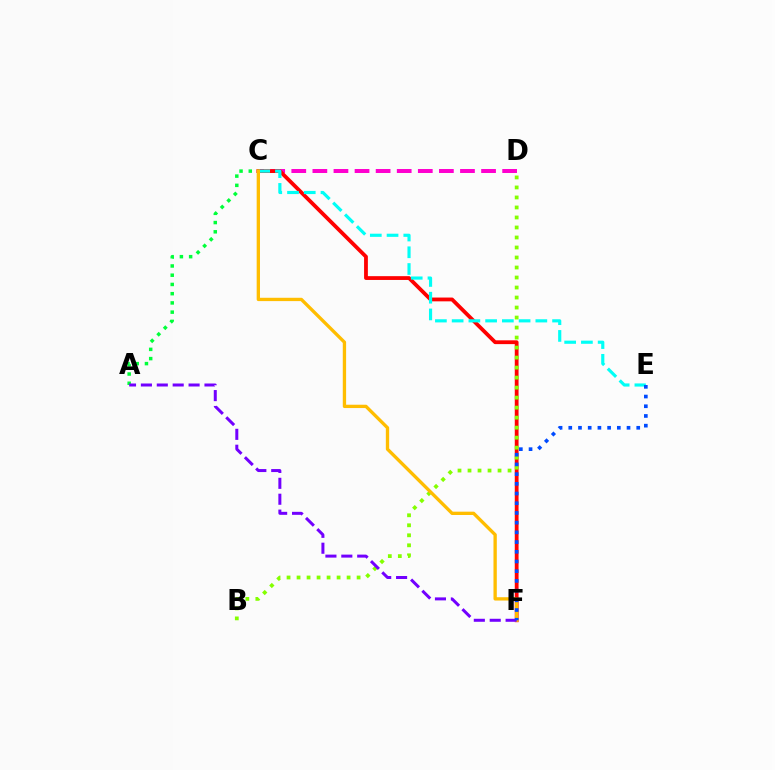{('C', 'D'): [{'color': '#ff00cf', 'line_style': 'dashed', 'thickness': 2.86}], ('C', 'F'): [{'color': '#ff0000', 'line_style': 'solid', 'thickness': 2.73}, {'color': '#ffbd00', 'line_style': 'solid', 'thickness': 2.39}], ('B', 'D'): [{'color': '#84ff00', 'line_style': 'dotted', 'thickness': 2.72}], ('C', 'E'): [{'color': '#00fff6', 'line_style': 'dashed', 'thickness': 2.27}], ('A', 'C'): [{'color': '#00ff39', 'line_style': 'dotted', 'thickness': 2.51}], ('A', 'F'): [{'color': '#7200ff', 'line_style': 'dashed', 'thickness': 2.16}], ('E', 'F'): [{'color': '#004bff', 'line_style': 'dotted', 'thickness': 2.64}]}